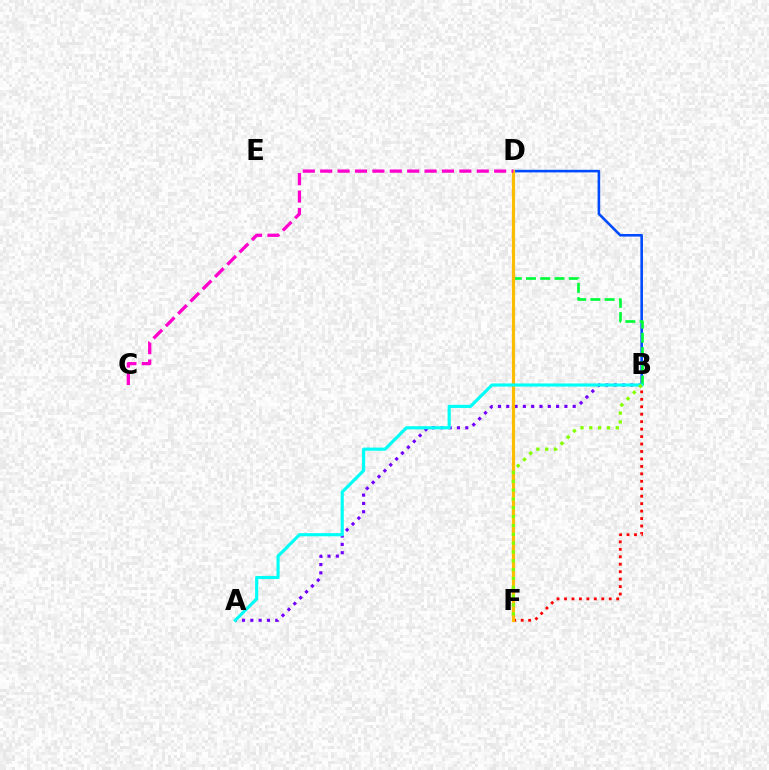{('A', 'B'): [{'color': '#7200ff', 'line_style': 'dotted', 'thickness': 2.26}, {'color': '#00fff6', 'line_style': 'solid', 'thickness': 2.26}], ('B', 'D'): [{'color': '#004bff', 'line_style': 'solid', 'thickness': 1.87}, {'color': '#00ff39', 'line_style': 'dashed', 'thickness': 1.93}], ('B', 'F'): [{'color': '#ff0000', 'line_style': 'dotted', 'thickness': 2.02}, {'color': '#84ff00', 'line_style': 'dotted', 'thickness': 2.4}], ('D', 'F'): [{'color': '#ffbd00', 'line_style': 'solid', 'thickness': 2.3}], ('C', 'D'): [{'color': '#ff00cf', 'line_style': 'dashed', 'thickness': 2.36}]}